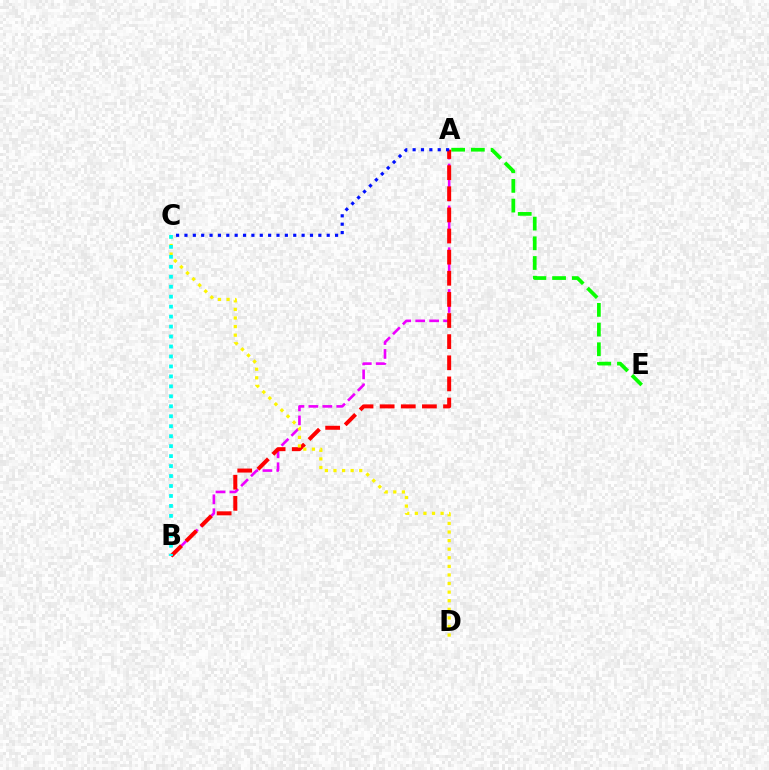{('A', 'B'): [{'color': '#ee00ff', 'line_style': 'dashed', 'thickness': 1.89}, {'color': '#ff0000', 'line_style': 'dashed', 'thickness': 2.87}], ('A', 'E'): [{'color': '#08ff00', 'line_style': 'dashed', 'thickness': 2.68}], ('C', 'D'): [{'color': '#fcf500', 'line_style': 'dotted', 'thickness': 2.33}], ('A', 'C'): [{'color': '#0010ff', 'line_style': 'dotted', 'thickness': 2.27}], ('B', 'C'): [{'color': '#00fff6', 'line_style': 'dotted', 'thickness': 2.71}]}